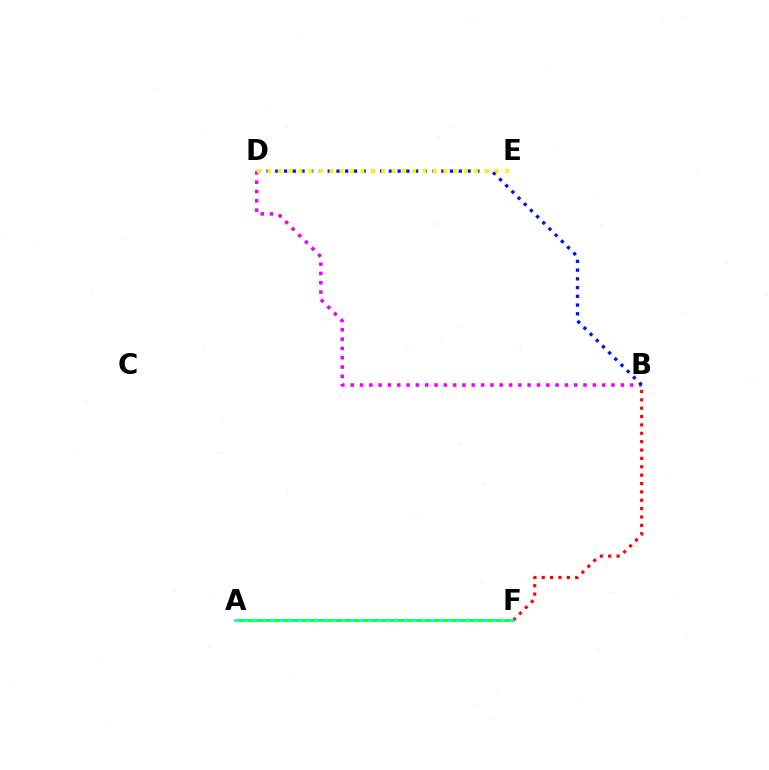{('B', 'D'): [{'color': '#ee00ff', 'line_style': 'dotted', 'thickness': 2.53}, {'color': '#0010ff', 'line_style': 'dotted', 'thickness': 2.37}], ('B', 'F'): [{'color': '#ff0000', 'line_style': 'dotted', 'thickness': 2.27}], ('A', 'F'): [{'color': '#08ff00', 'line_style': 'solid', 'thickness': 1.83}, {'color': '#00fff6', 'line_style': 'dotted', 'thickness': 2.41}], ('D', 'E'): [{'color': '#fcf500', 'line_style': 'dotted', 'thickness': 2.81}]}